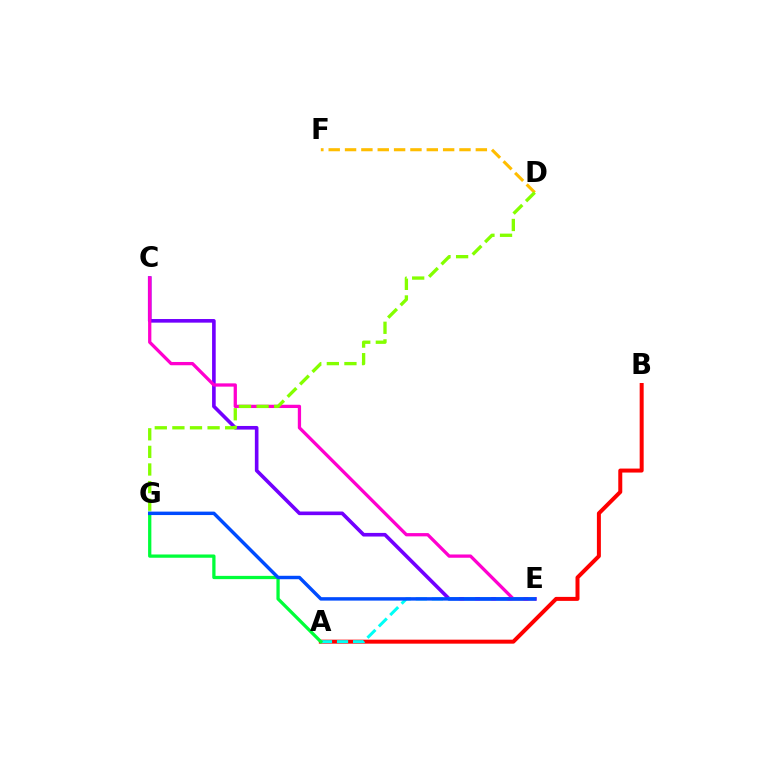{('C', 'E'): [{'color': '#7200ff', 'line_style': 'solid', 'thickness': 2.61}, {'color': '#ff00cf', 'line_style': 'solid', 'thickness': 2.36}], ('A', 'B'): [{'color': '#ff0000', 'line_style': 'solid', 'thickness': 2.87}], ('A', 'E'): [{'color': '#00fff6', 'line_style': 'dashed', 'thickness': 2.18}], ('A', 'G'): [{'color': '#00ff39', 'line_style': 'solid', 'thickness': 2.35}], ('D', 'F'): [{'color': '#ffbd00', 'line_style': 'dashed', 'thickness': 2.22}], ('E', 'G'): [{'color': '#004bff', 'line_style': 'solid', 'thickness': 2.47}], ('D', 'G'): [{'color': '#84ff00', 'line_style': 'dashed', 'thickness': 2.39}]}